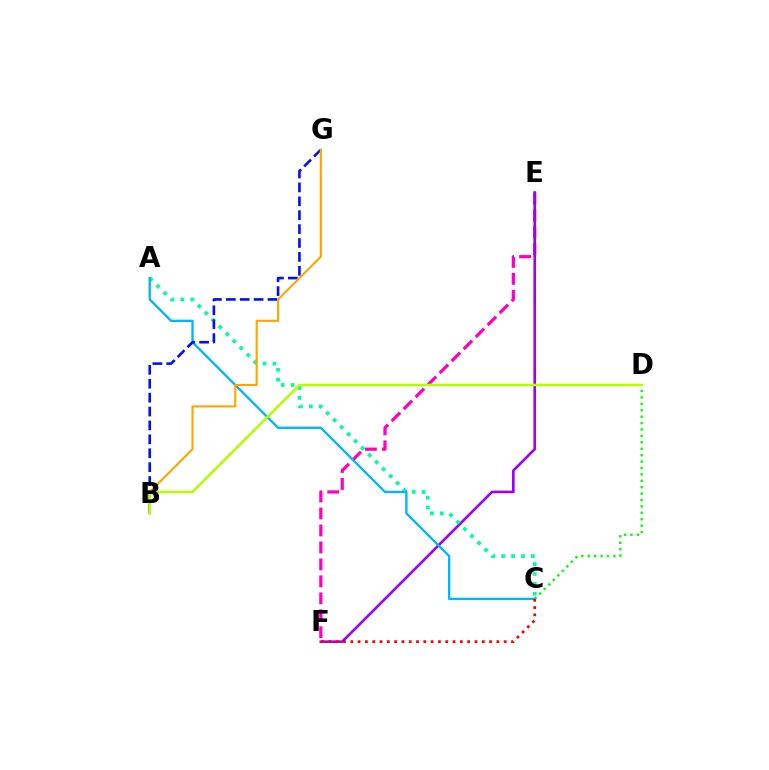{('E', 'F'): [{'color': '#ff00bd', 'line_style': 'dashed', 'thickness': 2.31}, {'color': '#9b00ff', 'line_style': 'solid', 'thickness': 1.9}], ('A', 'C'): [{'color': '#00ff9d', 'line_style': 'dotted', 'thickness': 2.69}, {'color': '#00b5ff', 'line_style': 'solid', 'thickness': 1.68}], ('C', 'D'): [{'color': '#08ff00', 'line_style': 'dotted', 'thickness': 1.74}], ('B', 'G'): [{'color': '#0010ff', 'line_style': 'dashed', 'thickness': 1.89}, {'color': '#ffa500', 'line_style': 'solid', 'thickness': 1.53}], ('B', 'D'): [{'color': '#b3ff00', 'line_style': 'solid', 'thickness': 1.83}], ('C', 'F'): [{'color': '#ff0000', 'line_style': 'dotted', 'thickness': 1.98}]}